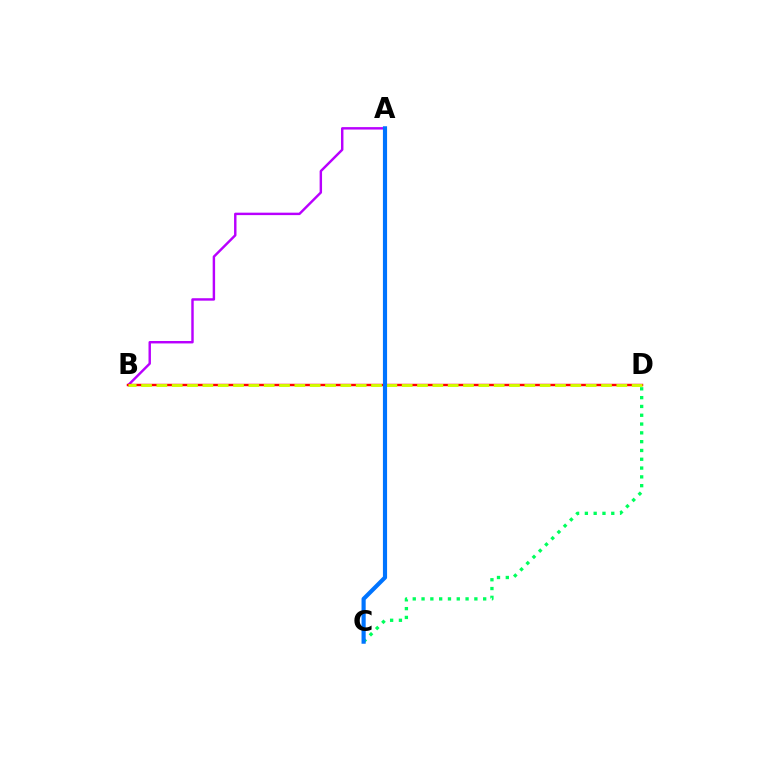{('A', 'B'): [{'color': '#b900ff', 'line_style': 'solid', 'thickness': 1.75}], ('C', 'D'): [{'color': '#00ff5c', 'line_style': 'dotted', 'thickness': 2.39}], ('B', 'D'): [{'color': '#ff0000', 'line_style': 'solid', 'thickness': 1.75}, {'color': '#d1ff00', 'line_style': 'dashed', 'thickness': 2.08}], ('A', 'C'): [{'color': '#0074ff', 'line_style': 'solid', 'thickness': 2.99}]}